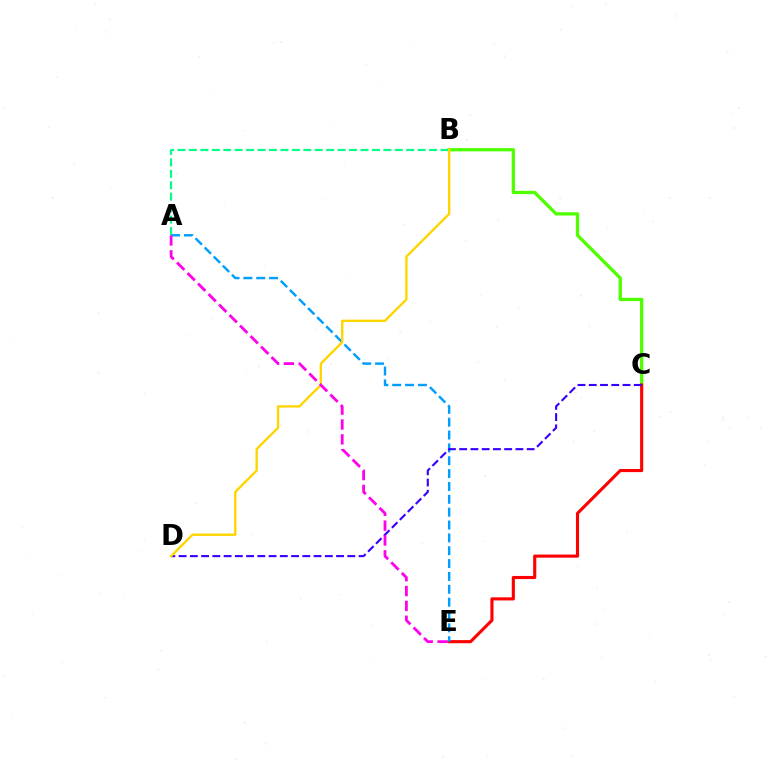{('B', 'C'): [{'color': '#4fff00', 'line_style': 'solid', 'thickness': 2.37}], ('C', 'E'): [{'color': '#ff0000', 'line_style': 'solid', 'thickness': 2.24}], ('A', 'E'): [{'color': '#009eff', 'line_style': 'dashed', 'thickness': 1.75}, {'color': '#ff00ed', 'line_style': 'dashed', 'thickness': 2.02}], ('C', 'D'): [{'color': '#3700ff', 'line_style': 'dashed', 'thickness': 1.53}], ('A', 'B'): [{'color': '#00ff86', 'line_style': 'dashed', 'thickness': 1.55}], ('B', 'D'): [{'color': '#ffd500', 'line_style': 'solid', 'thickness': 1.71}]}